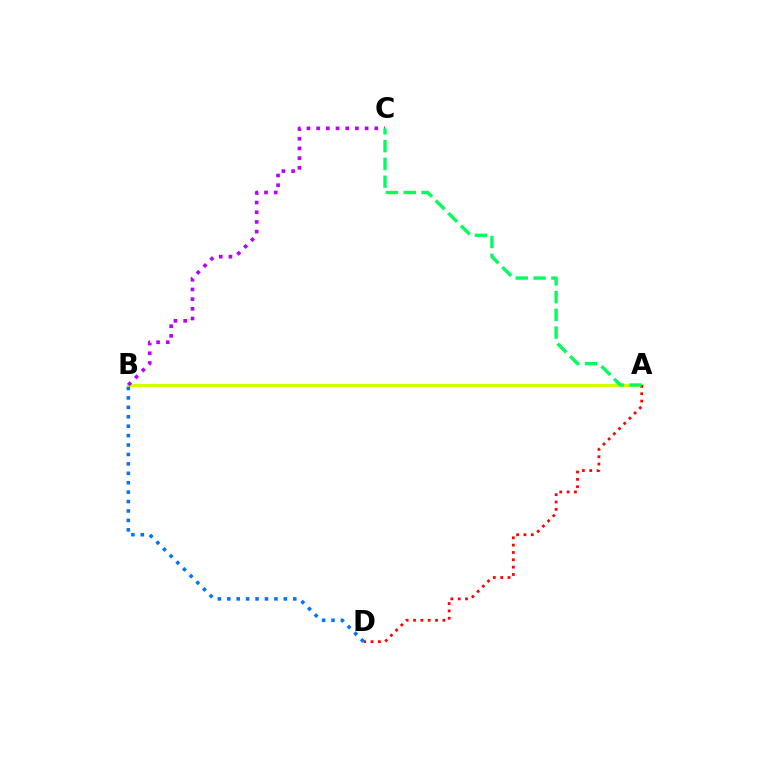{('A', 'B'): [{'color': '#d1ff00', 'line_style': 'solid', 'thickness': 2.22}], ('A', 'D'): [{'color': '#ff0000', 'line_style': 'dotted', 'thickness': 1.99}], ('B', 'C'): [{'color': '#b900ff', 'line_style': 'dotted', 'thickness': 2.63}], ('A', 'C'): [{'color': '#00ff5c', 'line_style': 'dashed', 'thickness': 2.42}], ('B', 'D'): [{'color': '#0074ff', 'line_style': 'dotted', 'thickness': 2.56}]}